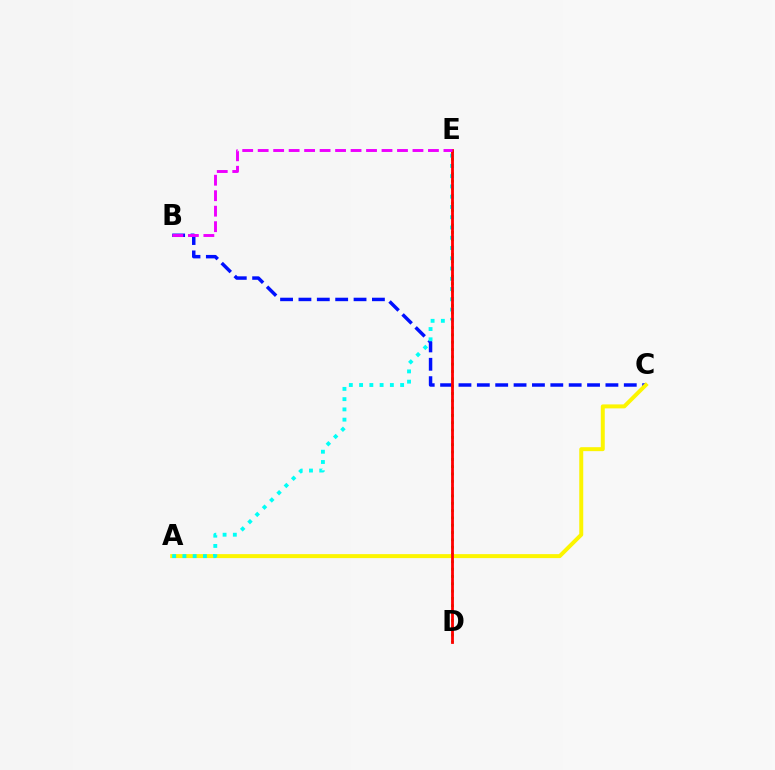{('B', 'C'): [{'color': '#0010ff', 'line_style': 'dashed', 'thickness': 2.5}], ('D', 'E'): [{'color': '#08ff00', 'line_style': 'dotted', 'thickness': 1.99}, {'color': '#ff0000', 'line_style': 'solid', 'thickness': 2.02}], ('A', 'C'): [{'color': '#fcf500', 'line_style': 'solid', 'thickness': 2.86}], ('A', 'E'): [{'color': '#00fff6', 'line_style': 'dotted', 'thickness': 2.79}], ('B', 'E'): [{'color': '#ee00ff', 'line_style': 'dashed', 'thickness': 2.1}]}